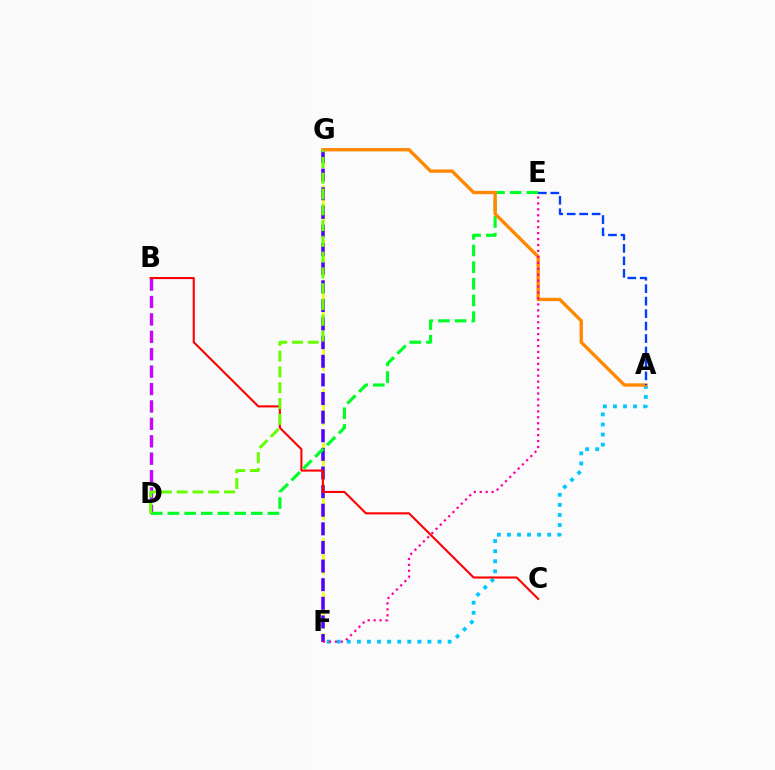{('B', 'D'): [{'color': '#00ffaf', 'line_style': 'dashed', 'thickness': 2.36}, {'color': '#d600ff', 'line_style': 'dashed', 'thickness': 2.37}], ('F', 'G'): [{'color': '#eeff00', 'line_style': 'dashed', 'thickness': 1.84}, {'color': '#4f00ff', 'line_style': 'dashed', 'thickness': 2.53}], ('A', 'F'): [{'color': '#00c7ff', 'line_style': 'dotted', 'thickness': 2.74}], ('B', 'C'): [{'color': '#ff0000', 'line_style': 'solid', 'thickness': 1.5}], ('D', 'E'): [{'color': '#00ff27', 'line_style': 'dashed', 'thickness': 2.27}], ('A', 'G'): [{'color': '#ff8800', 'line_style': 'solid', 'thickness': 2.41}], ('D', 'G'): [{'color': '#66ff00', 'line_style': 'dashed', 'thickness': 2.14}], ('E', 'F'): [{'color': '#ff00a0', 'line_style': 'dotted', 'thickness': 1.61}], ('A', 'E'): [{'color': '#003fff', 'line_style': 'dashed', 'thickness': 1.69}]}